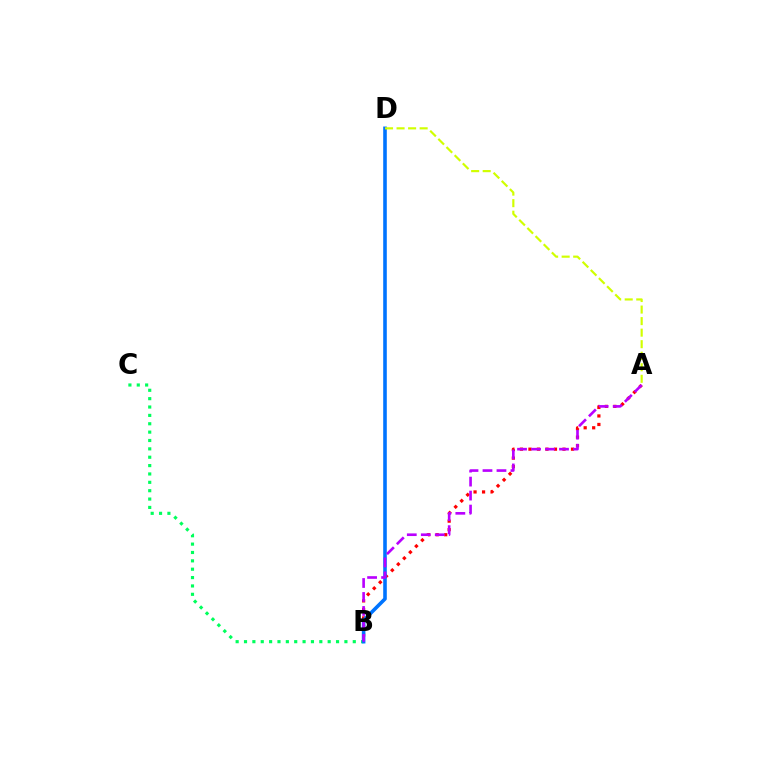{('A', 'B'): [{'color': '#ff0000', 'line_style': 'dotted', 'thickness': 2.31}, {'color': '#b900ff', 'line_style': 'dashed', 'thickness': 1.9}], ('B', 'C'): [{'color': '#00ff5c', 'line_style': 'dotted', 'thickness': 2.27}], ('B', 'D'): [{'color': '#0074ff', 'line_style': 'solid', 'thickness': 2.59}], ('A', 'D'): [{'color': '#d1ff00', 'line_style': 'dashed', 'thickness': 1.57}]}